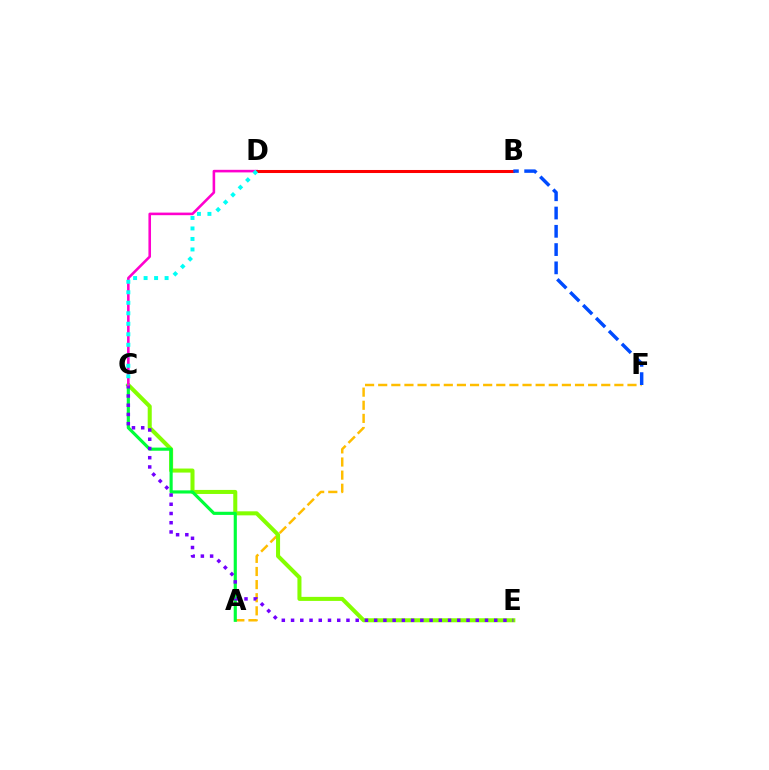{('A', 'F'): [{'color': '#ffbd00', 'line_style': 'dashed', 'thickness': 1.78}], ('C', 'E'): [{'color': '#84ff00', 'line_style': 'solid', 'thickness': 2.91}, {'color': '#7200ff', 'line_style': 'dotted', 'thickness': 2.51}], ('A', 'C'): [{'color': '#00ff39', 'line_style': 'solid', 'thickness': 2.27}], ('C', 'D'): [{'color': '#ff00cf', 'line_style': 'solid', 'thickness': 1.86}, {'color': '#00fff6', 'line_style': 'dotted', 'thickness': 2.85}], ('B', 'D'): [{'color': '#ff0000', 'line_style': 'solid', 'thickness': 2.19}], ('B', 'F'): [{'color': '#004bff', 'line_style': 'dashed', 'thickness': 2.48}]}